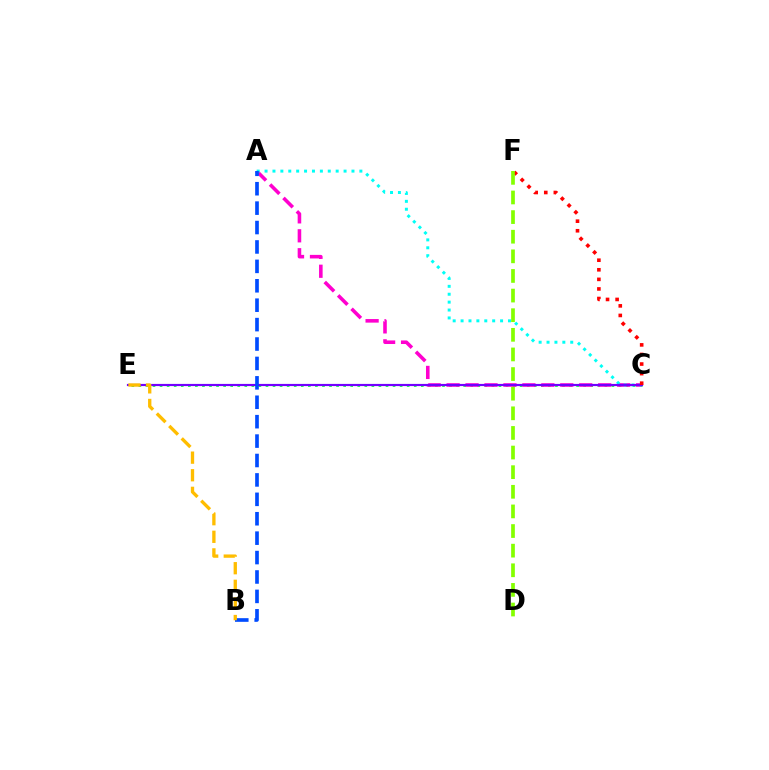{('C', 'E'): [{'color': '#00ff39', 'line_style': 'dotted', 'thickness': 1.92}, {'color': '#7200ff', 'line_style': 'solid', 'thickness': 1.57}], ('A', 'C'): [{'color': '#ff00cf', 'line_style': 'dashed', 'thickness': 2.57}, {'color': '#00fff6', 'line_style': 'dotted', 'thickness': 2.15}], ('A', 'B'): [{'color': '#004bff', 'line_style': 'dashed', 'thickness': 2.64}], ('B', 'E'): [{'color': '#ffbd00', 'line_style': 'dashed', 'thickness': 2.39}], ('C', 'F'): [{'color': '#ff0000', 'line_style': 'dotted', 'thickness': 2.6}], ('D', 'F'): [{'color': '#84ff00', 'line_style': 'dashed', 'thickness': 2.67}]}